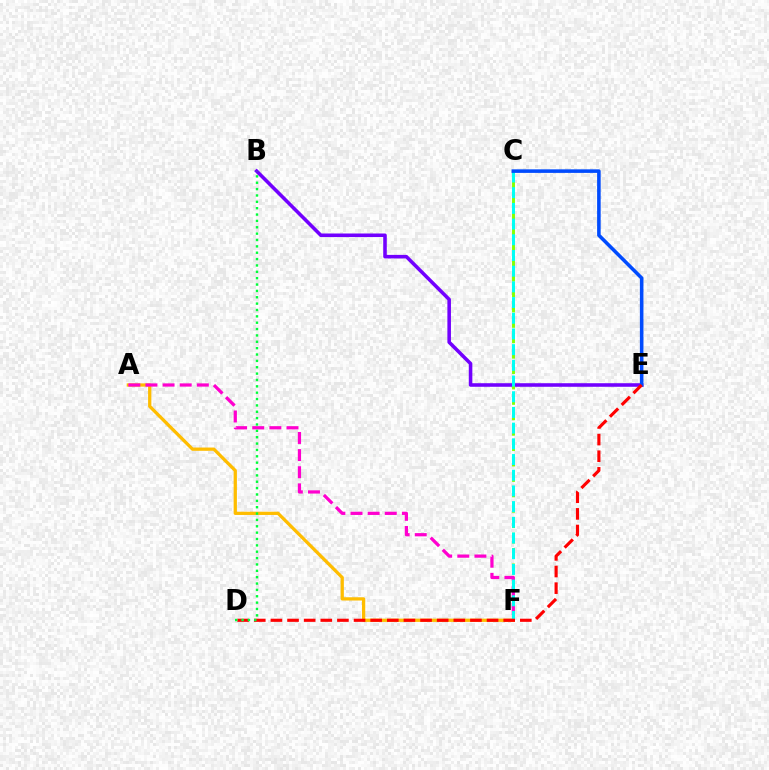{('A', 'F'): [{'color': '#ffbd00', 'line_style': 'solid', 'thickness': 2.35}, {'color': '#ff00cf', 'line_style': 'dashed', 'thickness': 2.33}], ('B', 'E'): [{'color': '#7200ff', 'line_style': 'solid', 'thickness': 2.56}], ('C', 'F'): [{'color': '#84ff00', 'line_style': 'dashed', 'thickness': 2.09}, {'color': '#00fff6', 'line_style': 'dashed', 'thickness': 2.13}], ('C', 'E'): [{'color': '#004bff', 'line_style': 'solid', 'thickness': 2.56}], ('D', 'E'): [{'color': '#ff0000', 'line_style': 'dashed', 'thickness': 2.26}], ('B', 'D'): [{'color': '#00ff39', 'line_style': 'dotted', 'thickness': 1.73}]}